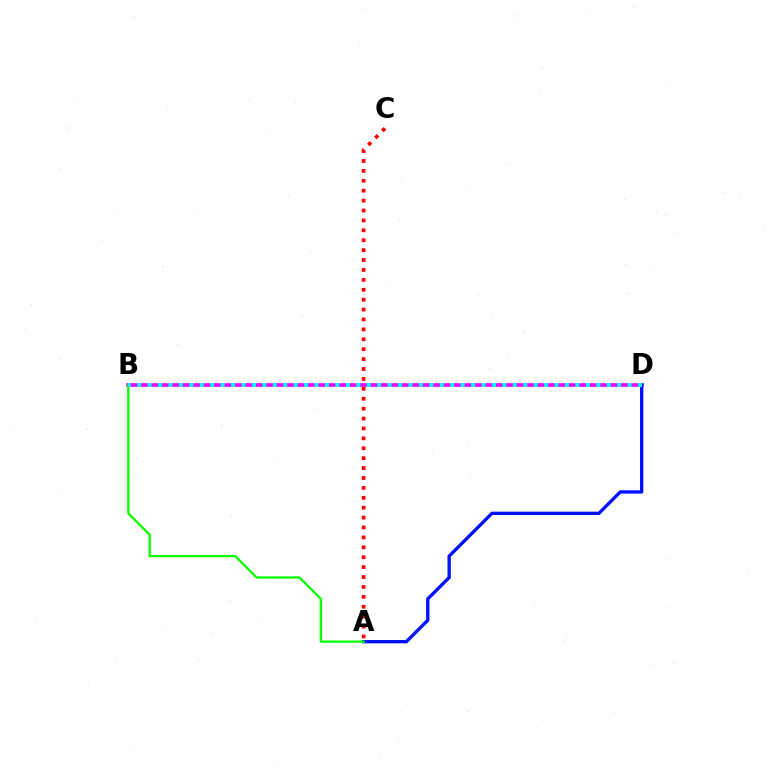{('B', 'D'): [{'color': '#fcf500', 'line_style': 'dashed', 'thickness': 1.69}, {'color': '#ee00ff', 'line_style': 'solid', 'thickness': 2.63}, {'color': '#00fff6', 'line_style': 'dotted', 'thickness': 2.84}], ('A', 'C'): [{'color': '#ff0000', 'line_style': 'dotted', 'thickness': 2.69}], ('A', 'D'): [{'color': '#0010ff', 'line_style': 'solid', 'thickness': 2.4}], ('A', 'B'): [{'color': '#08ff00', 'line_style': 'solid', 'thickness': 1.67}]}